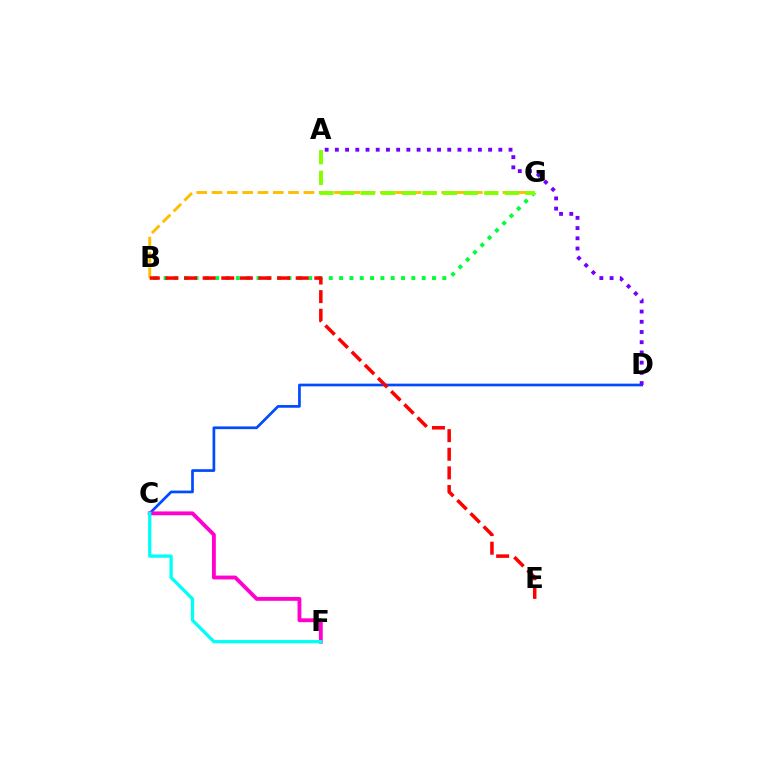{('C', 'D'): [{'color': '#004bff', 'line_style': 'solid', 'thickness': 1.95}], ('B', 'G'): [{'color': '#00ff39', 'line_style': 'dotted', 'thickness': 2.8}, {'color': '#ffbd00', 'line_style': 'dashed', 'thickness': 2.08}], ('C', 'F'): [{'color': '#ff00cf', 'line_style': 'solid', 'thickness': 2.77}, {'color': '#00fff6', 'line_style': 'solid', 'thickness': 2.35}], ('B', 'E'): [{'color': '#ff0000', 'line_style': 'dashed', 'thickness': 2.53}], ('A', 'G'): [{'color': '#84ff00', 'line_style': 'dashed', 'thickness': 2.8}], ('A', 'D'): [{'color': '#7200ff', 'line_style': 'dotted', 'thickness': 2.78}]}